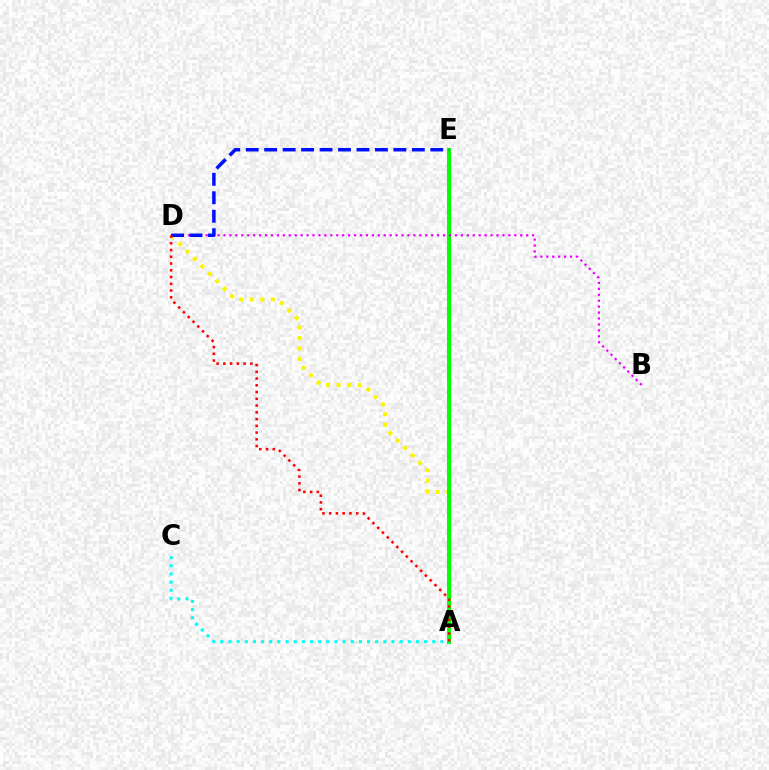{('A', 'D'): [{'color': '#fcf500', 'line_style': 'dotted', 'thickness': 2.86}, {'color': '#ff0000', 'line_style': 'dotted', 'thickness': 1.83}], ('A', 'E'): [{'color': '#08ff00', 'line_style': 'solid', 'thickness': 2.92}], ('A', 'C'): [{'color': '#00fff6', 'line_style': 'dotted', 'thickness': 2.21}], ('B', 'D'): [{'color': '#ee00ff', 'line_style': 'dotted', 'thickness': 1.61}], ('D', 'E'): [{'color': '#0010ff', 'line_style': 'dashed', 'thickness': 2.51}]}